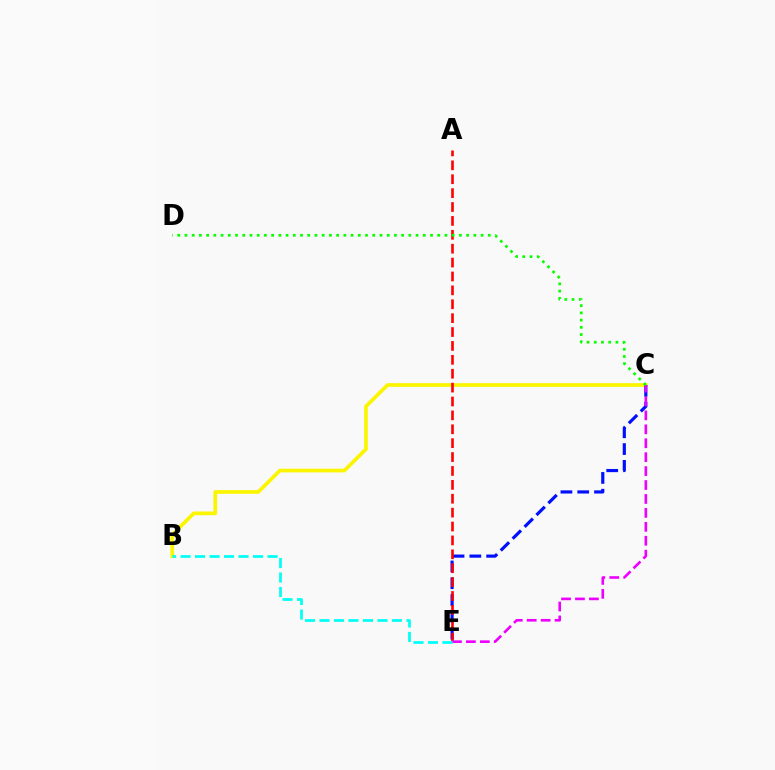{('B', 'C'): [{'color': '#fcf500', 'line_style': 'solid', 'thickness': 2.65}], ('C', 'E'): [{'color': '#0010ff', 'line_style': 'dashed', 'thickness': 2.28}, {'color': '#ee00ff', 'line_style': 'dashed', 'thickness': 1.89}], ('A', 'E'): [{'color': '#ff0000', 'line_style': 'dashed', 'thickness': 1.89}], ('C', 'D'): [{'color': '#08ff00', 'line_style': 'dotted', 'thickness': 1.96}], ('B', 'E'): [{'color': '#00fff6', 'line_style': 'dashed', 'thickness': 1.97}]}